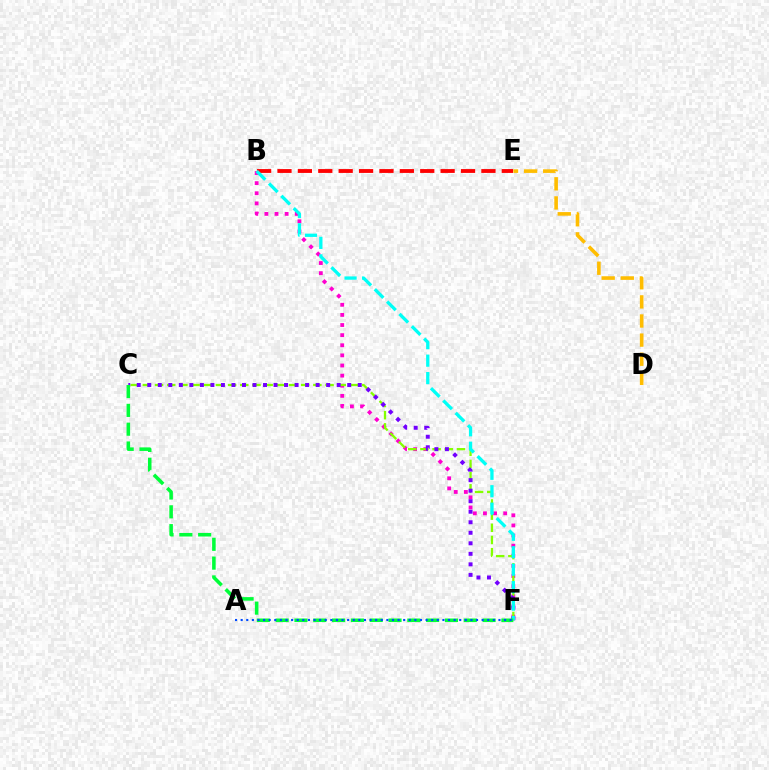{('B', 'F'): [{'color': '#ff00cf', 'line_style': 'dotted', 'thickness': 2.75}, {'color': '#00fff6', 'line_style': 'dashed', 'thickness': 2.37}], ('B', 'E'): [{'color': '#ff0000', 'line_style': 'dashed', 'thickness': 2.77}], ('C', 'F'): [{'color': '#84ff00', 'line_style': 'dashed', 'thickness': 1.65}, {'color': '#7200ff', 'line_style': 'dotted', 'thickness': 2.86}, {'color': '#00ff39', 'line_style': 'dashed', 'thickness': 2.56}], ('A', 'F'): [{'color': '#004bff', 'line_style': 'dotted', 'thickness': 1.52}], ('D', 'E'): [{'color': '#ffbd00', 'line_style': 'dashed', 'thickness': 2.6}]}